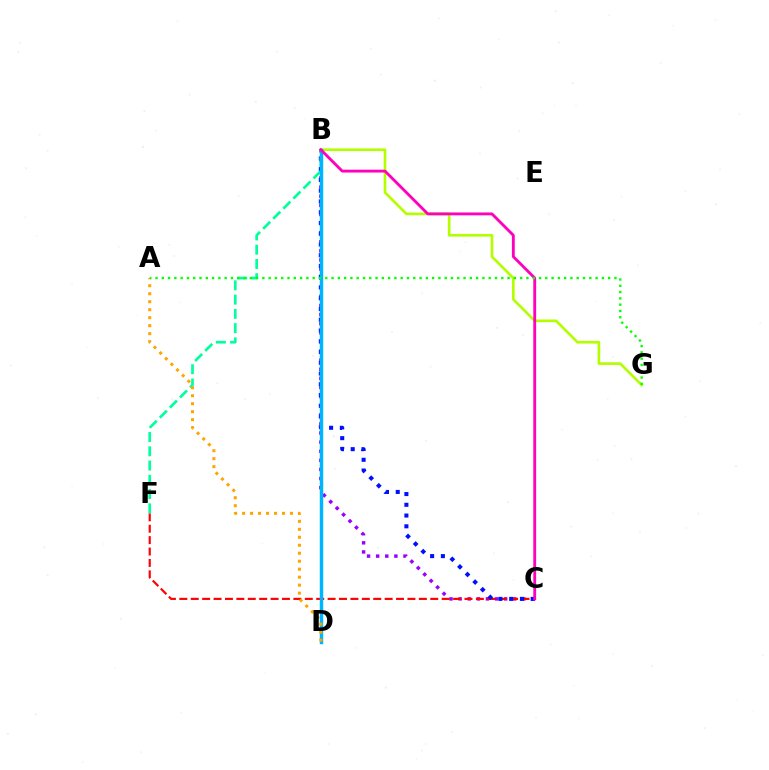{('B', 'C'): [{'color': '#9b00ff', 'line_style': 'dotted', 'thickness': 2.47}, {'color': '#0010ff', 'line_style': 'dotted', 'thickness': 2.92}, {'color': '#ff00bd', 'line_style': 'solid', 'thickness': 2.06}], ('C', 'F'): [{'color': '#ff0000', 'line_style': 'dashed', 'thickness': 1.55}], ('B', 'G'): [{'color': '#b3ff00', 'line_style': 'solid', 'thickness': 1.92}], ('B', 'F'): [{'color': '#00ff9d', 'line_style': 'dashed', 'thickness': 1.94}], ('B', 'D'): [{'color': '#00b5ff', 'line_style': 'solid', 'thickness': 2.49}], ('A', 'D'): [{'color': '#ffa500', 'line_style': 'dotted', 'thickness': 2.17}], ('A', 'G'): [{'color': '#08ff00', 'line_style': 'dotted', 'thickness': 1.71}]}